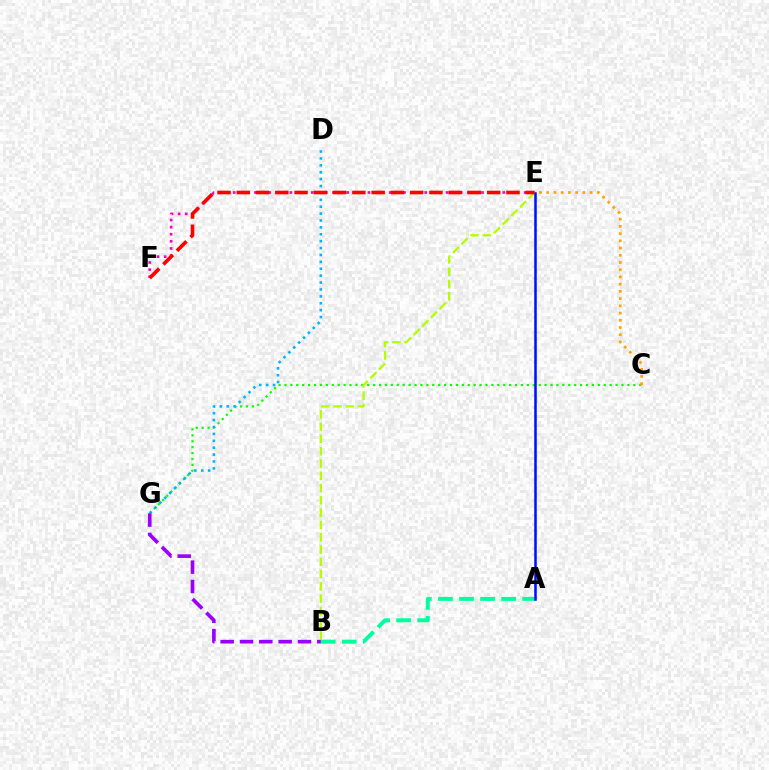{('C', 'G'): [{'color': '#08ff00', 'line_style': 'dotted', 'thickness': 1.61}], ('A', 'B'): [{'color': '#00ff9d', 'line_style': 'dashed', 'thickness': 2.86}], ('B', 'E'): [{'color': '#b3ff00', 'line_style': 'dashed', 'thickness': 1.67}], ('C', 'E'): [{'color': '#ffa500', 'line_style': 'dotted', 'thickness': 1.96}], ('E', 'F'): [{'color': '#ff00bd', 'line_style': 'dotted', 'thickness': 1.93}, {'color': '#ff0000', 'line_style': 'dashed', 'thickness': 2.62}], ('D', 'G'): [{'color': '#00b5ff', 'line_style': 'dotted', 'thickness': 1.87}], ('B', 'G'): [{'color': '#9b00ff', 'line_style': 'dashed', 'thickness': 2.63}], ('A', 'E'): [{'color': '#0010ff', 'line_style': 'solid', 'thickness': 1.83}]}